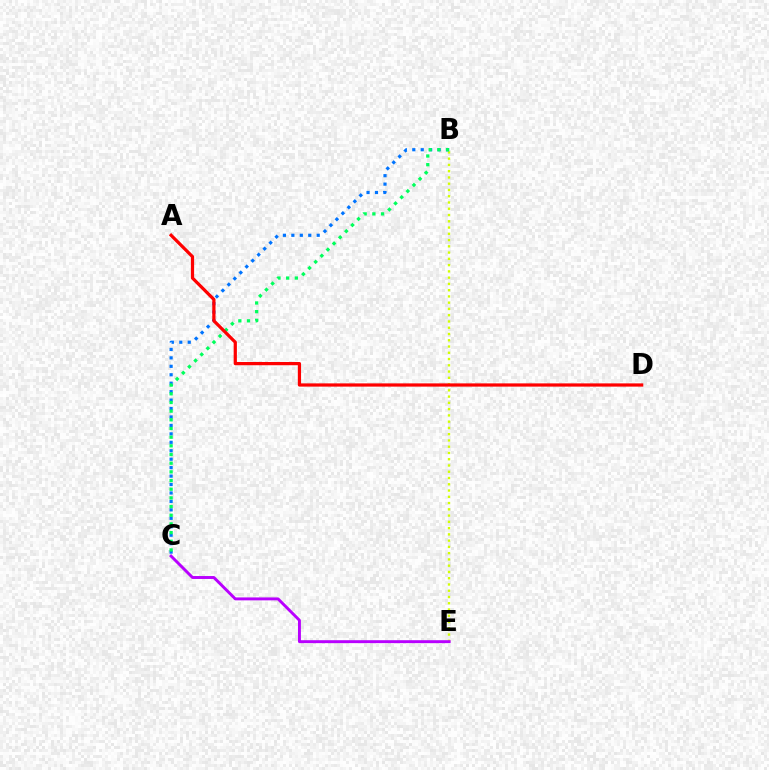{('B', 'E'): [{'color': '#d1ff00', 'line_style': 'dotted', 'thickness': 1.7}], ('B', 'C'): [{'color': '#0074ff', 'line_style': 'dotted', 'thickness': 2.29}, {'color': '#00ff5c', 'line_style': 'dotted', 'thickness': 2.36}], ('C', 'E'): [{'color': '#b900ff', 'line_style': 'solid', 'thickness': 2.11}], ('A', 'D'): [{'color': '#ff0000', 'line_style': 'solid', 'thickness': 2.33}]}